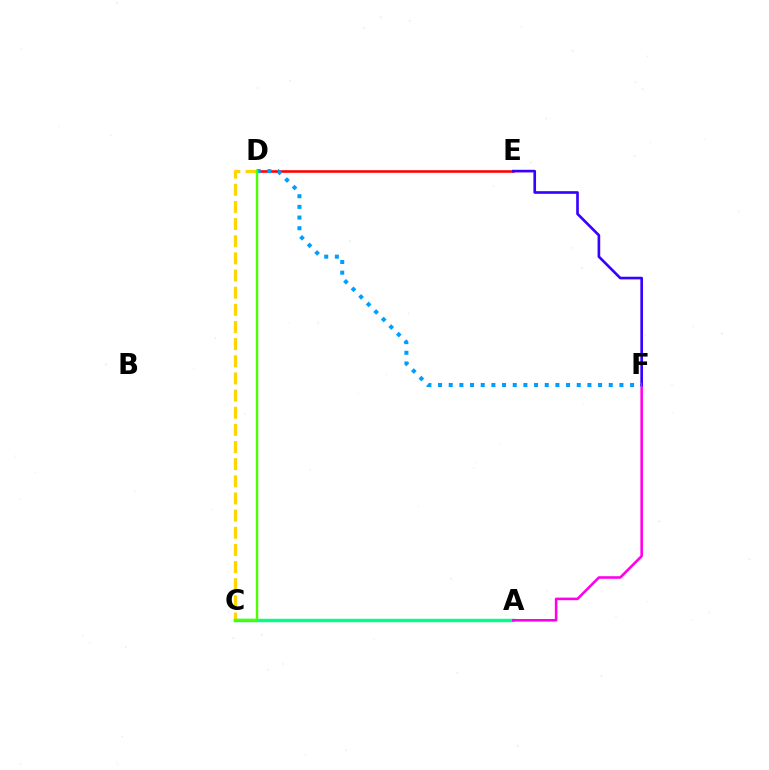{('A', 'C'): [{'color': '#00ff86', 'line_style': 'solid', 'thickness': 2.47}], ('C', 'D'): [{'color': '#ffd500', 'line_style': 'dashed', 'thickness': 2.33}, {'color': '#4fff00', 'line_style': 'solid', 'thickness': 1.73}], ('A', 'F'): [{'color': '#ff00ed', 'line_style': 'solid', 'thickness': 1.86}], ('D', 'E'): [{'color': '#ff0000', 'line_style': 'solid', 'thickness': 1.86}], ('E', 'F'): [{'color': '#3700ff', 'line_style': 'solid', 'thickness': 1.91}], ('D', 'F'): [{'color': '#009eff', 'line_style': 'dotted', 'thickness': 2.9}]}